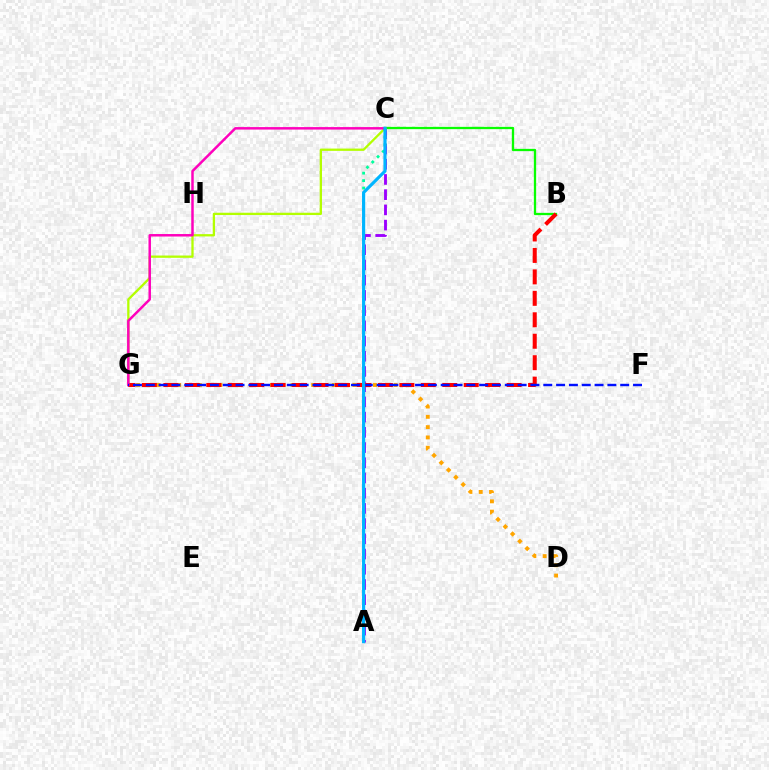{('A', 'C'): [{'color': '#9b00ff', 'line_style': 'dashed', 'thickness': 2.07}, {'color': '#00ff9d', 'line_style': 'dotted', 'thickness': 2.03}, {'color': '#00b5ff', 'line_style': 'solid', 'thickness': 2.27}], ('B', 'C'): [{'color': '#08ff00', 'line_style': 'solid', 'thickness': 1.65}], ('D', 'G'): [{'color': '#ffa500', 'line_style': 'dotted', 'thickness': 2.8}], ('C', 'G'): [{'color': '#b3ff00', 'line_style': 'solid', 'thickness': 1.66}, {'color': '#ff00bd', 'line_style': 'solid', 'thickness': 1.79}], ('B', 'G'): [{'color': '#ff0000', 'line_style': 'dashed', 'thickness': 2.91}], ('F', 'G'): [{'color': '#0010ff', 'line_style': 'dashed', 'thickness': 1.74}]}